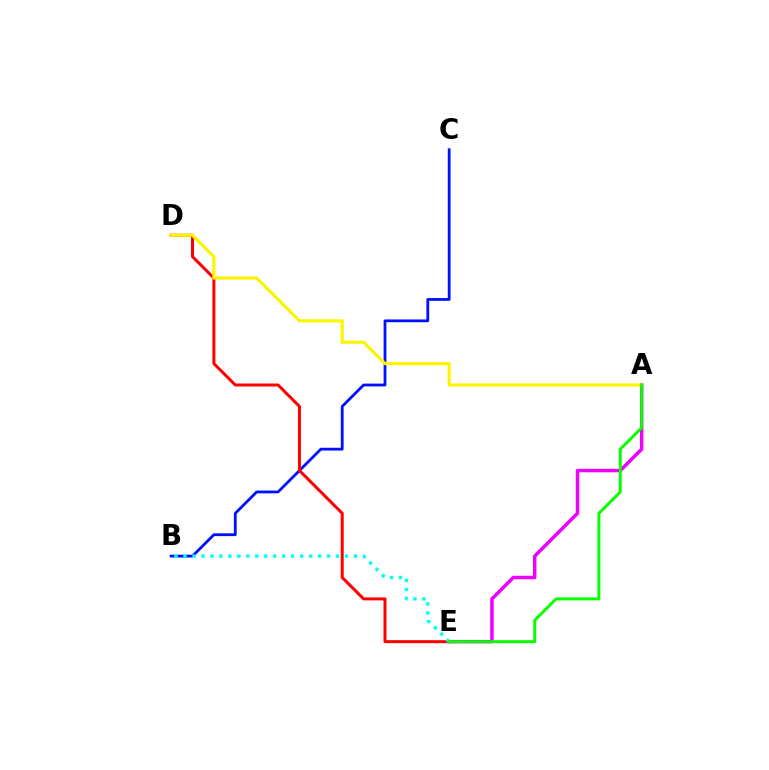{('B', 'C'): [{'color': '#0010ff', 'line_style': 'solid', 'thickness': 2.0}], ('D', 'E'): [{'color': '#ff0000', 'line_style': 'solid', 'thickness': 2.15}], ('A', 'E'): [{'color': '#ee00ff', 'line_style': 'solid', 'thickness': 2.49}, {'color': '#08ff00', 'line_style': 'solid', 'thickness': 2.14}], ('A', 'D'): [{'color': '#fcf500', 'line_style': 'solid', 'thickness': 2.26}], ('B', 'E'): [{'color': '#00fff6', 'line_style': 'dotted', 'thickness': 2.44}]}